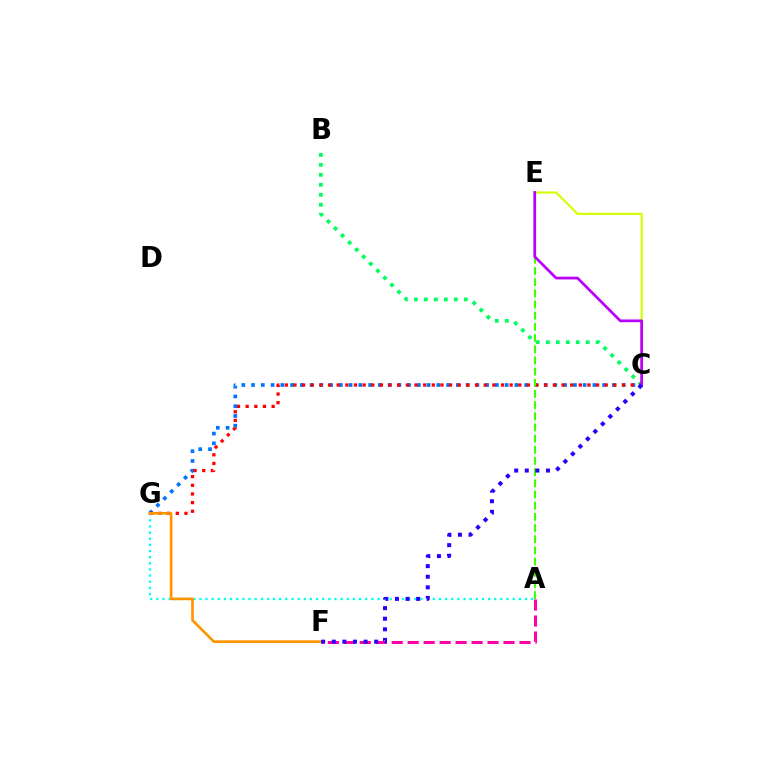{('C', 'G'): [{'color': '#0074ff', 'line_style': 'dotted', 'thickness': 2.65}, {'color': '#ff0000', 'line_style': 'dotted', 'thickness': 2.35}], ('C', 'E'): [{'color': '#d1ff00', 'line_style': 'solid', 'thickness': 1.56}, {'color': '#b900ff', 'line_style': 'solid', 'thickness': 1.97}], ('B', 'C'): [{'color': '#00ff5c', 'line_style': 'dotted', 'thickness': 2.71}], ('A', 'E'): [{'color': '#3dff00', 'line_style': 'dashed', 'thickness': 1.52}], ('A', 'G'): [{'color': '#00fff6', 'line_style': 'dotted', 'thickness': 1.67}], ('A', 'F'): [{'color': '#ff00ac', 'line_style': 'dashed', 'thickness': 2.17}], ('F', 'G'): [{'color': '#ff9400', 'line_style': 'solid', 'thickness': 1.92}], ('C', 'F'): [{'color': '#2500ff', 'line_style': 'dotted', 'thickness': 2.88}]}